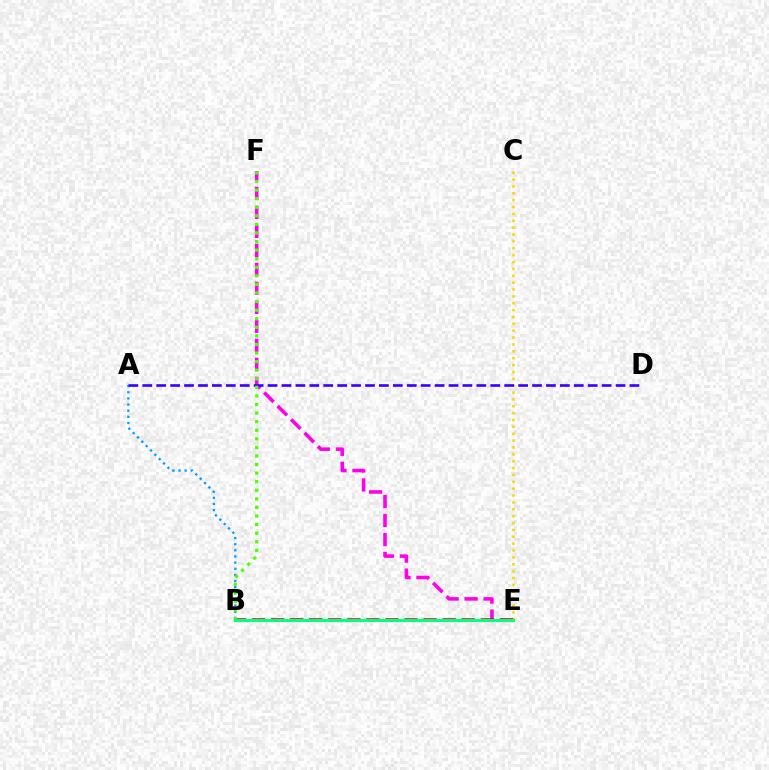{('A', 'B'): [{'color': '#009eff', 'line_style': 'dotted', 'thickness': 1.67}], ('E', 'F'): [{'color': '#ff00ed', 'line_style': 'dashed', 'thickness': 2.58}], ('C', 'E'): [{'color': '#ffd500', 'line_style': 'dotted', 'thickness': 1.87}], ('B', 'E'): [{'color': '#ff0000', 'line_style': 'dashed', 'thickness': 2.59}, {'color': '#00ff86', 'line_style': 'solid', 'thickness': 2.24}], ('A', 'D'): [{'color': '#3700ff', 'line_style': 'dashed', 'thickness': 1.89}], ('B', 'F'): [{'color': '#4fff00', 'line_style': 'dotted', 'thickness': 2.33}]}